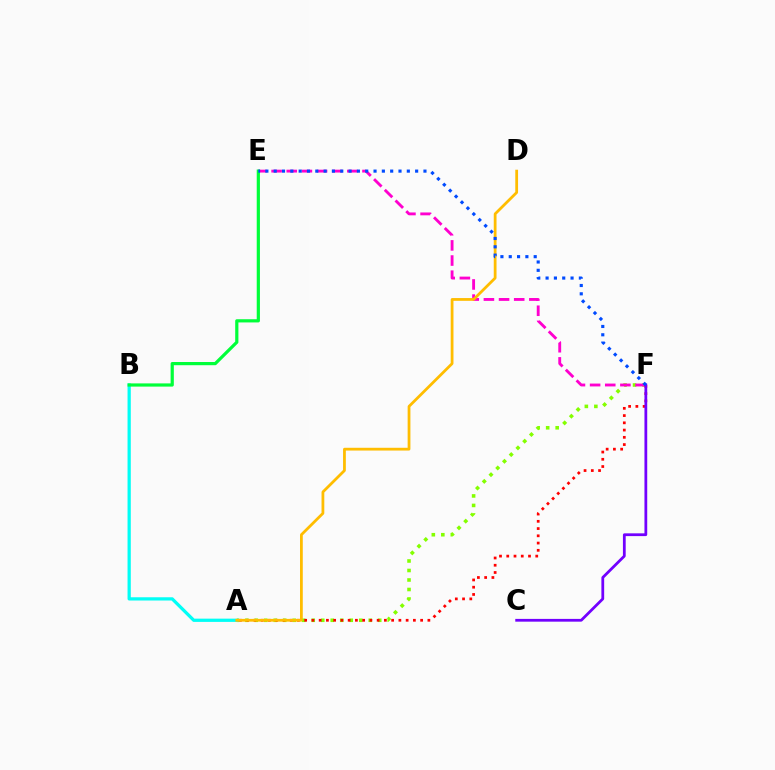{('A', 'F'): [{'color': '#84ff00', 'line_style': 'dotted', 'thickness': 2.58}, {'color': '#ff0000', 'line_style': 'dotted', 'thickness': 1.97}], ('E', 'F'): [{'color': '#ff00cf', 'line_style': 'dashed', 'thickness': 2.06}, {'color': '#004bff', 'line_style': 'dotted', 'thickness': 2.26}], ('A', 'B'): [{'color': '#00fff6', 'line_style': 'solid', 'thickness': 2.34}], ('A', 'D'): [{'color': '#ffbd00', 'line_style': 'solid', 'thickness': 2.0}], ('B', 'E'): [{'color': '#00ff39', 'line_style': 'solid', 'thickness': 2.31}], ('C', 'F'): [{'color': '#7200ff', 'line_style': 'solid', 'thickness': 1.99}]}